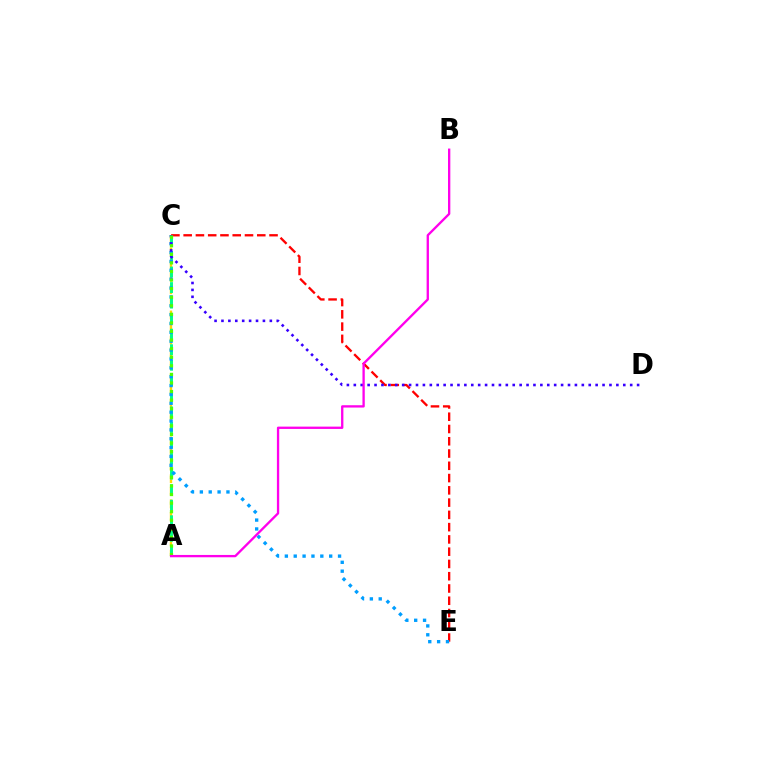{('A', 'C'): [{'color': '#ffd500', 'line_style': 'dashed', 'thickness': 1.71}, {'color': '#00ff86', 'line_style': 'dashed', 'thickness': 2.11}, {'color': '#4fff00', 'line_style': 'dotted', 'thickness': 2.33}], ('C', 'E'): [{'color': '#ff0000', 'line_style': 'dashed', 'thickness': 1.67}, {'color': '#009eff', 'line_style': 'dotted', 'thickness': 2.41}], ('C', 'D'): [{'color': '#3700ff', 'line_style': 'dotted', 'thickness': 1.88}], ('A', 'B'): [{'color': '#ff00ed', 'line_style': 'solid', 'thickness': 1.68}]}